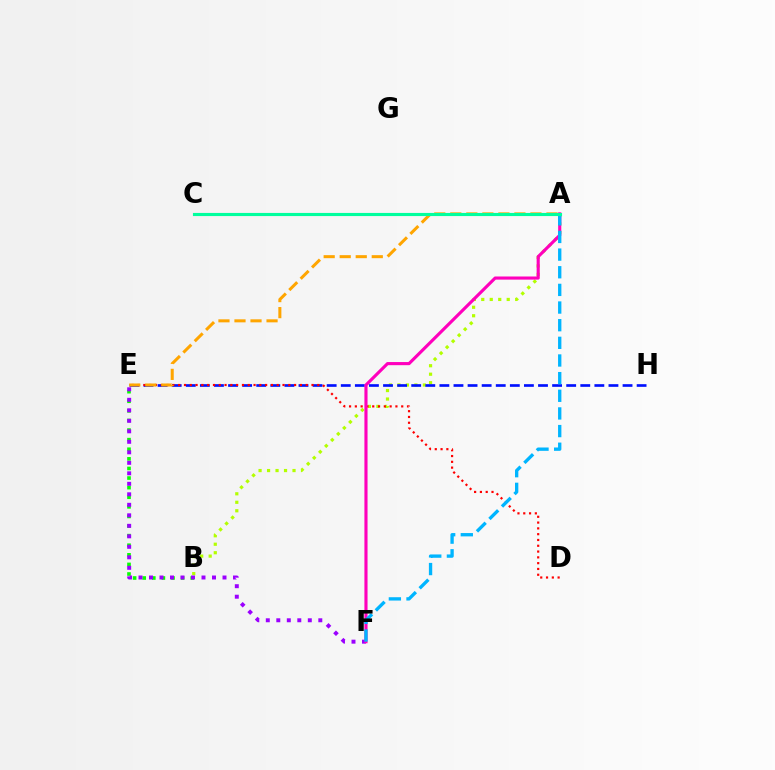{('A', 'B'): [{'color': '#b3ff00', 'line_style': 'dotted', 'thickness': 2.31}], ('B', 'E'): [{'color': '#08ff00', 'line_style': 'dotted', 'thickness': 2.61}], ('E', 'H'): [{'color': '#0010ff', 'line_style': 'dashed', 'thickness': 1.91}], ('E', 'F'): [{'color': '#9b00ff', 'line_style': 'dotted', 'thickness': 2.85}], ('D', 'E'): [{'color': '#ff0000', 'line_style': 'dotted', 'thickness': 1.57}], ('A', 'E'): [{'color': '#ffa500', 'line_style': 'dashed', 'thickness': 2.18}], ('A', 'F'): [{'color': '#ff00bd', 'line_style': 'solid', 'thickness': 2.25}, {'color': '#00b5ff', 'line_style': 'dashed', 'thickness': 2.4}], ('A', 'C'): [{'color': '#00ff9d', 'line_style': 'solid', 'thickness': 2.26}]}